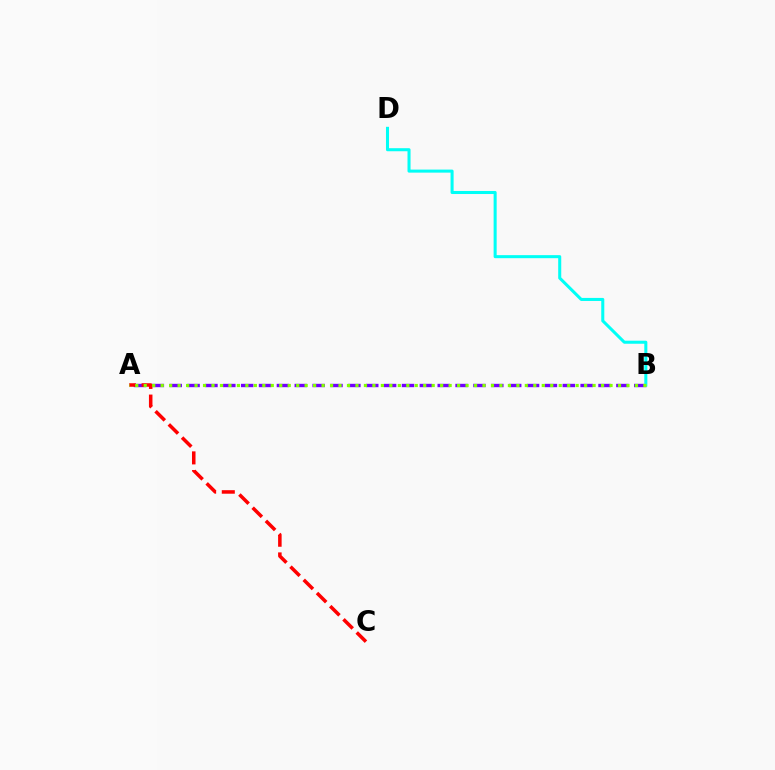{('A', 'B'): [{'color': '#7200ff', 'line_style': 'dashed', 'thickness': 2.43}, {'color': '#84ff00', 'line_style': 'dotted', 'thickness': 2.3}], ('B', 'D'): [{'color': '#00fff6', 'line_style': 'solid', 'thickness': 2.19}], ('A', 'C'): [{'color': '#ff0000', 'line_style': 'dashed', 'thickness': 2.54}]}